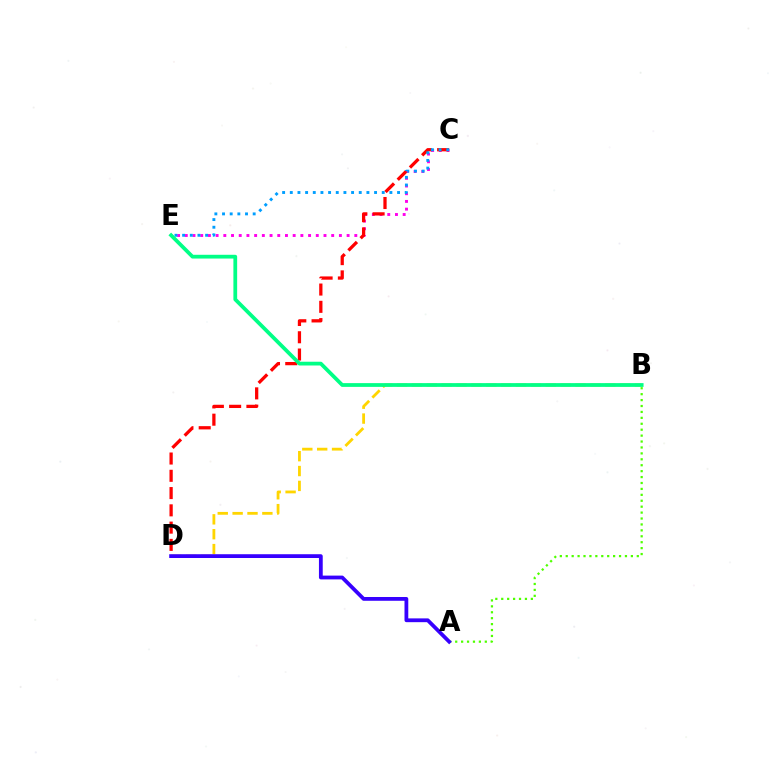{('B', 'D'): [{'color': '#ffd500', 'line_style': 'dashed', 'thickness': 2.02}], ('C', 'E'): [{'color': '#ff00ed', 'line_style': 'dotted', 'thickness': 2.09}, {'color': '#009eff', 'line_style': 'dotted', 'thickness': 2.08}], ('A', 'B'): [{'color': '#4fff00', 'line_style': 'dotted', 'thickness': 1.61}], ('C', 'D'): [{'color': '#ff0000', 'line_style': 'dashed', 'thickness': 2.35}], ('A', 'D'): [{'color': '#3700ff', 'line_style': 'solid', 'thickness': 2.73}], ('B', 'E'): [{'color': '#00ff86', 'line_style': 'solid', 'thickness': 2.71}]}